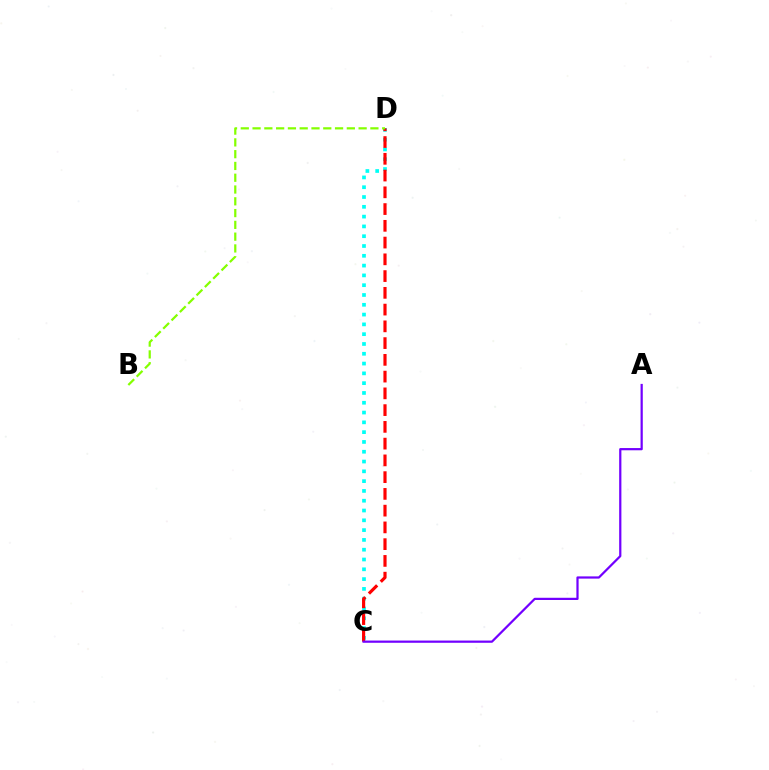{('C', 'D'): [{'color': '#00fff6', 'line_style': 'dotted', 'thickness': 2.66}, {'color': '#ff0000', 'line_style': 'dashed', 'thickness': 2.28}], ('A', 'C'): [{'color': '#7200ff', 'line_style': 'solid', 'thickness': 1.6}], ('B', 'D'): [{'color': '#84ff00', 'line_style': 'dashed', 'thickness': 1.6}]}